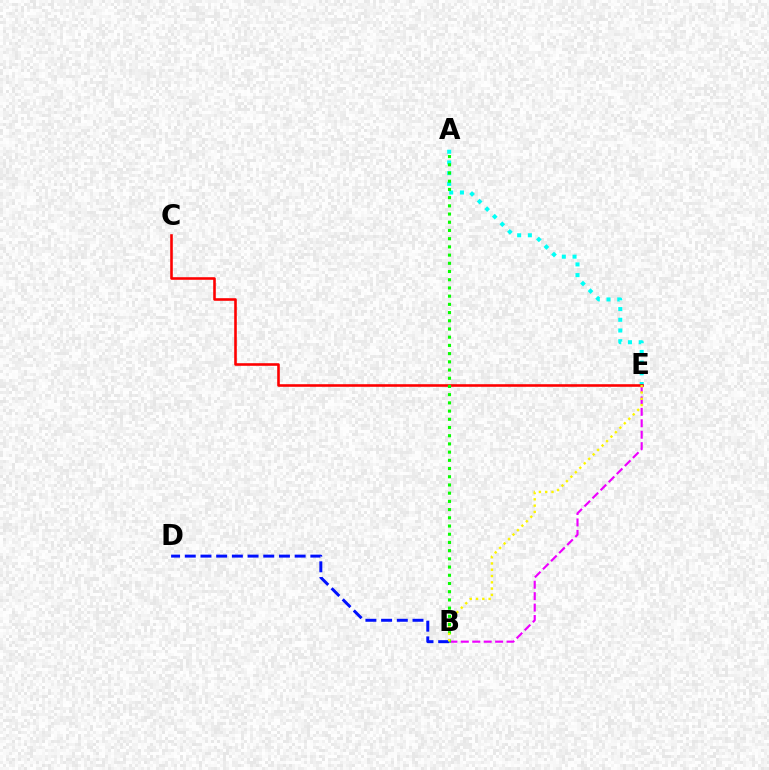{('B', 'E'): [{'color': '#ee00ff', 'line_style': 'dashed', 'thickness': 1.55}, {'color': '#fcf500', 'line_style': 'dotted', 'thickness': 1.71}], ('A', 'E'): [{'color': '#00fff6', 'line_style': 'dotted', 'thickness': 2.91}], ('C', 'E'): [{'color': '#ff0000', 'line_style': 'solid', 'thickness': 1.87}], ('A', 'B'): [{'color': '#08ff00', 'line_style': 'dotted', 'thickness': 2.23}], ('B', 'D'): [{'color': '#0010ff', 'line_style': 'dashed', 'thickness': 2.13}]}